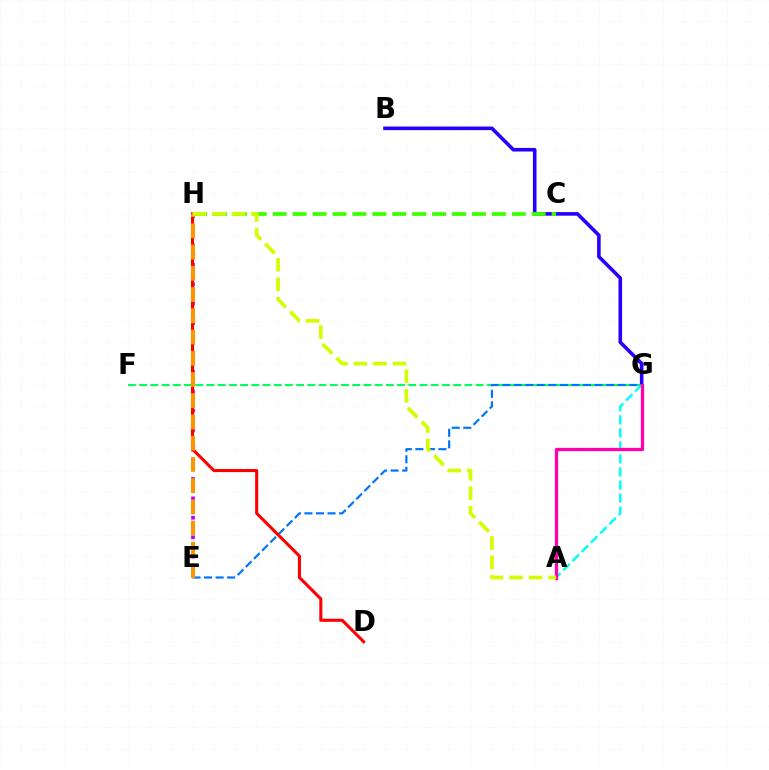{('F', 'G'): [{'color': '#00ff5c', 'line_style': 'dashed', 'thickness': 1.52}], ('B', 'G'): [{'color': '#2500ff', 'line_style': 'solid', 'thickness': 2.59}], ('E', 'G'): [{'color': '#0074ff', 'line_style': 'dashed', 'thickness': 1.57}], ('A', 'G'): [{'color': '#00fff6', 'line_style': 'dashed', 'thickness': 1.77}, {'color': '#ff00ac', 'line_style': 'solid', 'thickness': 2.36}], ('E', 'H'): [{'color': '#b900ff', 'line_style': 'dotted', 'thickness': 2.64}, {'color': '#ff9400', 'line_style': 'dashed', 'thickness': 2.89}], ('D', 'H'): [{'color': '#ff0000', 'line_style': 'solid', 'thickness': 2.21}], ('C', 'H'): [{'color': '#3dff00', 'line_style': 'dashed', 'thickness': 2.71}], ('A', 'H'): [{'color': '#d1ff00', 'line_style': 'dashed', 'thickness': 2.65}]}